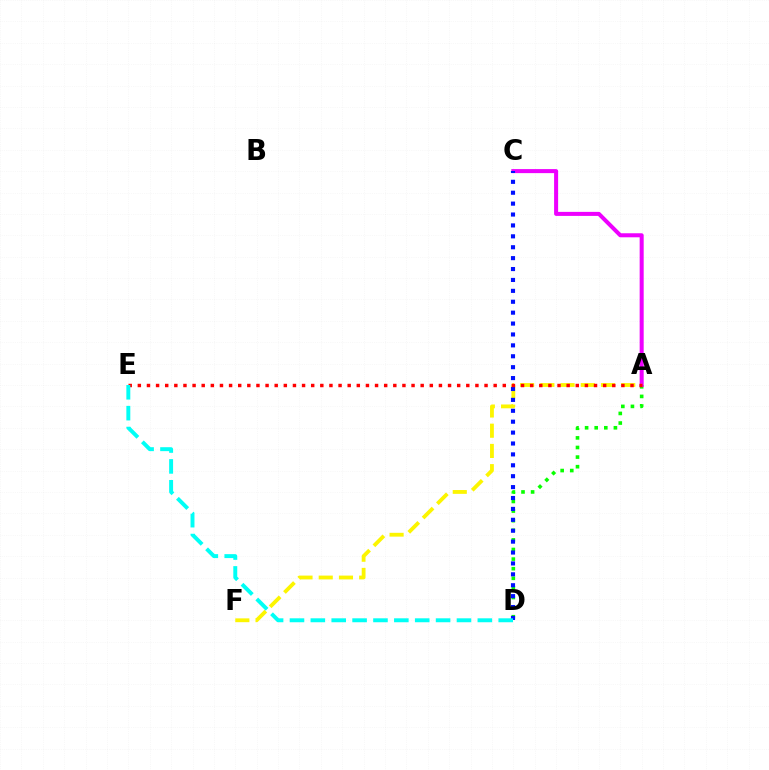{('A', 'D'): [{'color': '#08ff00', 'line_style': 'dotted', 'thickness': 2.61}], ('A', 'C'): [{'color': '#ee00ff', 'line_style': 'solid', 'thickness': 2.9}], ('A', 'F'): [{'color': '#fcf500', 'line_style': 'dashed', 'thickness': 2.75}], ('C', 'D'): [{'color': '#0010ff', 'line_style': 'dotted', 'thickness': 2.96}], ('A', 'E'): [{'color': '#ff0000', 'line_style': 'dotted', 'thickness': 2.48}], ('D', 'E'): [{'color': '#00fff6', 'line_style': 'dashed', 'thickness': 2.84}]}